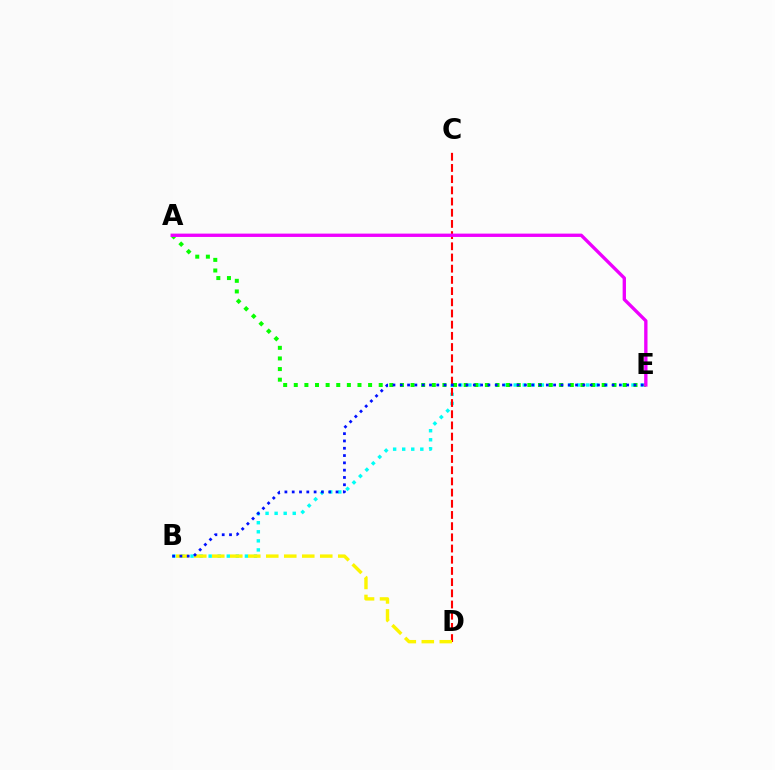{('B', 'E'): [{'color': '#00fff6', 'line_style': 'dotted', 'thickness': 2.46}, {'color': '#0010ff', 'line_style': 'dotted', 'thickness': 1.98}], ('C', 'D'): [{'color': '#ff0000', 'line_style': 'dashed', 'thickness': 1.52}], ('B', 'D'): [{'color': '#fcf500', 'line_style': 'dashed', 'thickness': 2.44}], ('A', 'E'): [{'color': '#08ff00', 'line_style': 'dotted', 'thickness': 2.88}, {'color': '#ee00ff', 'line_style': 'solid', 'thickness': 2.4}]}